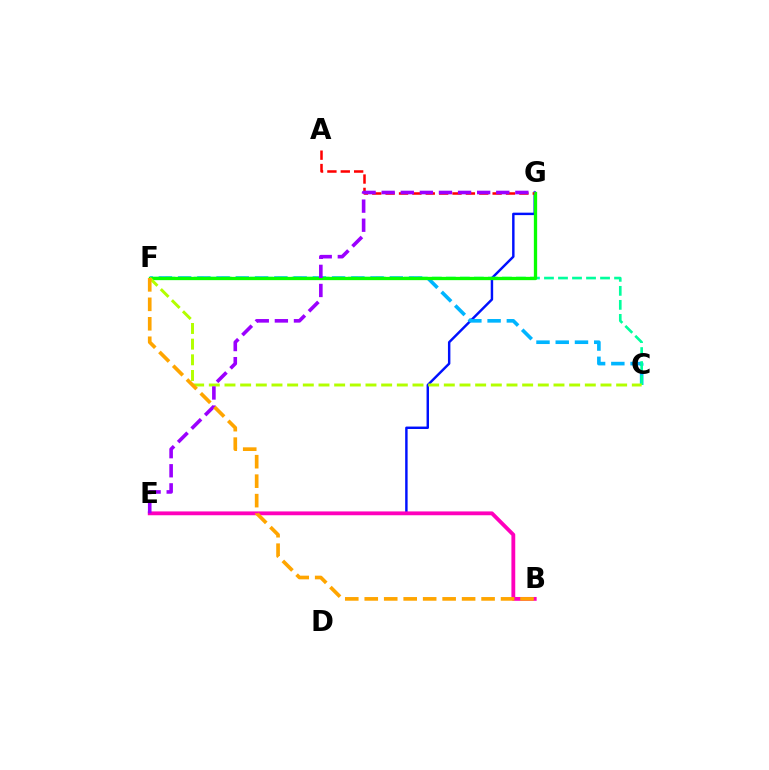{('E', 'G'): [{'color': '#0010ff', 'line_style': 'solid', 'thickness': 1.76}, {'color': '#9b00ff', 'line_style': 'dashed', 'thickness': 2.59}], ('C', 'F'): [{'color': '#00b5ff', 'line_style': 'dashed', 'thickness': 2.61}, {'color': '#00ff9d', 'line_style': 'dashed', 'thickness': 1.9}, {'color': '#b3ff00', 'line_style': 'dashed', 'thickness': 2.13}], ('A', 'G'): [{'color': '#ff0000', 'line_style': 'dashed', 'thickness': 1.82}], ('F', 'G'): [{'color': '#08ff00', 'line_style': 'solid', 'thickness': 2.37}], ('B', 'E'): [{'color': '#ff00bd', 'line_style': 'solid', 'thickness': 2.76}], ('B', 'F'): [{'color': '#ffa500', 'line_style': 'dashed', 'thickness': 2.65}]}